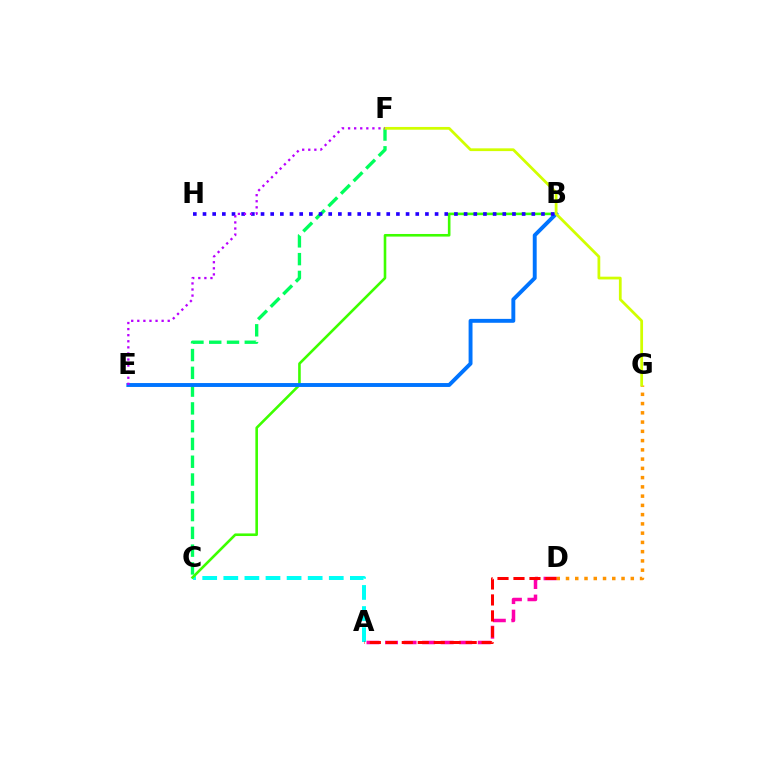{('A', 'D'): [{'color': '#ff00ac', 'line_style': 'dashed', 'thickness': 2.52}, {'color': '#ff0000', 'line_style': 'dashed', 'thickness': 2.17}], ('D', 'G'): [{'color': '#ff9400', 'line_style': 'dotted', 'thickness': 2.52}], ('C', 'F'): [{'color': '#00ff5c', 'line_style': 'dashed', 'thickness': 2.42}], ('A', 'C'): [{'color': '#00fff6', 'line_style': 'dashed', 'thickness': 2.87}], ('B', 'C'): [{'color': '#3dff00', 'line_style': 'solid', 'thickness': 1.87}], ('B', 'E'): [{'color': '#0074ff', 'line_style': 'solid', 'thickness': 2.81}], ('B', 'H'): [{'color': '#2500ff', 'line_style': 'dotted', 'thickness': 2.63}], ('F', 'G'): [{'color': '#d1ff00', 'line_style': 'solid', 'thickness': 1.99}], ('E', 'F'): [{'color': '#b900ff', 'line_style': 'dotted', 'thickness': 1.65}]}